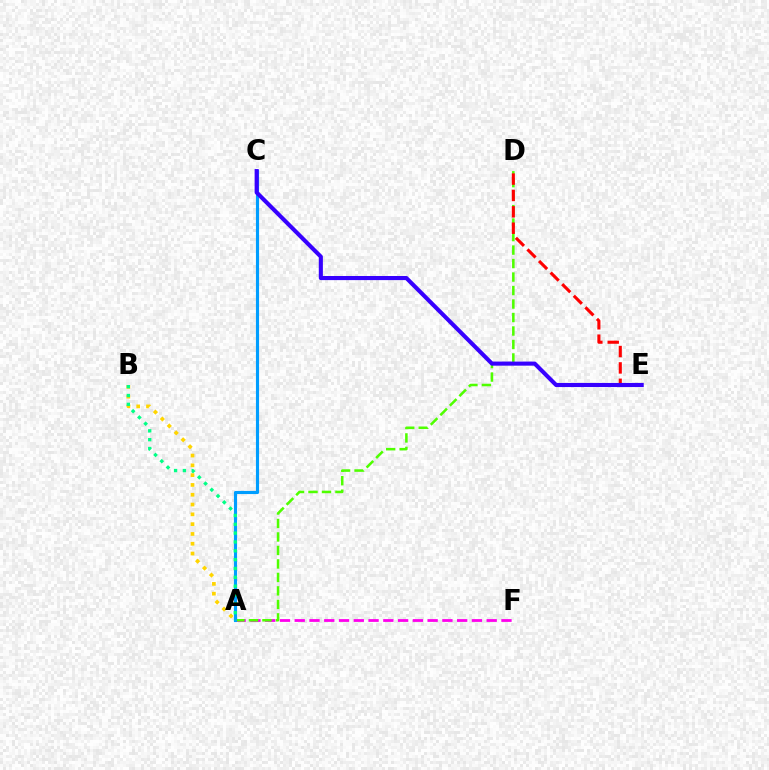{('A', 'F'): [{'color': '#ff00ed', 'line_style': 'dashed', 'thickness': 2.01}], ('A', 'D'): [{'color': '#4fff00', 'line_style': 'dashed', 'thickness': 1.83}], ('A', 'B'): [{'color': '#ffd500', 'line_style': 'dotted', 'thickness': 2.66}, {'color': '#00ff86', 'line_style': 'dotted', 'thickness': 2.4}], ('D', 'E'): [{'color': '#ff0000', 'line_style': 'dashed', 'thickness': 2.22}], ('A', 'C'): [{'color': '#009eff', 'line_style': 'solid', 'thickness': 2.25}], ('C', 'E'): [{'color': '#3700ff', 'line_style': 'solid', 'thickness': 2.95}]}